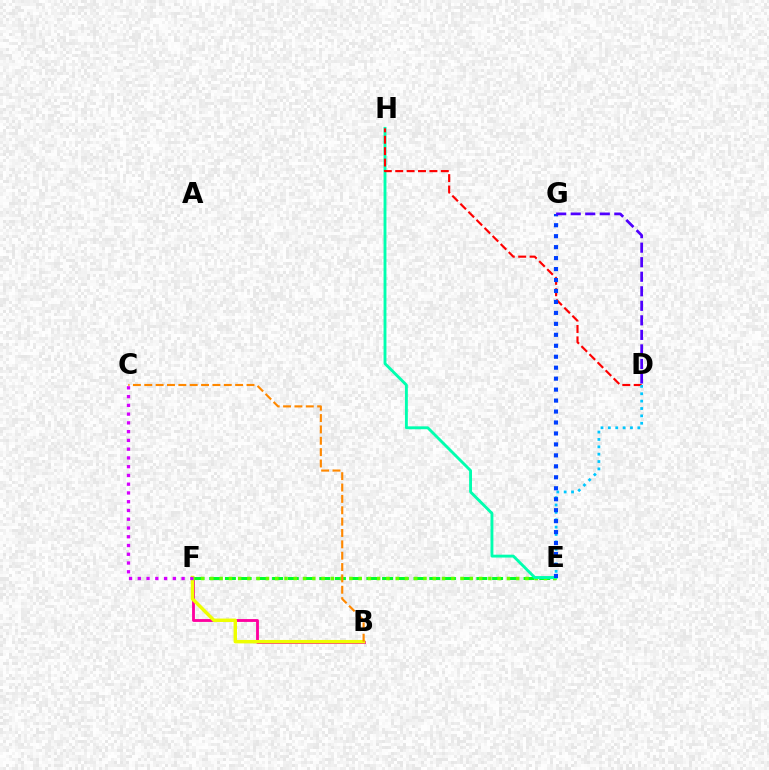{('B', 'F'): [{'color': '#ff00a0', 'line_style': 'solid', 'thickness': 2.05}, {'color': '#eeff00', 'line_style': 'solid', 'thickness': 2.47}], ('E', 'F'): [{'color': '#00ff27', 'line_style': 'dashed', 'thickness': 2.14}, {'color': '#66ff00', 'line_style': 'dotted', 'thickness': 2.52}], ('B', 'C'): [{'color': '#ff8800', 'line_style': 'dashed', 'thickness': 1.54}], ('E', 'H'): [{'color': '#00ffaf', 'line_style': 'solid', 'thickness': 2.07}], ('D', 'H'): [{'color': '#ff0000', 'line_style': 'dashed', 'thickness': 1.55}], ('D', 'E'): [{'color': '#00c7ff', 'line_style': 'dotted', 'thickness': 2.0}], ('C', 'F'): [{'color': '#d600ff', 'line_style': 'dotted', 'thickness': 2.38}], ('E', 'G'): [{'color': '#003fff', 'line_style': 'dotted', 'thickness': 2.98}], ('D', 'G'): [{'color': '#4f00ff', 'line_style': 'dashed', 'thickness': 1.97}]}